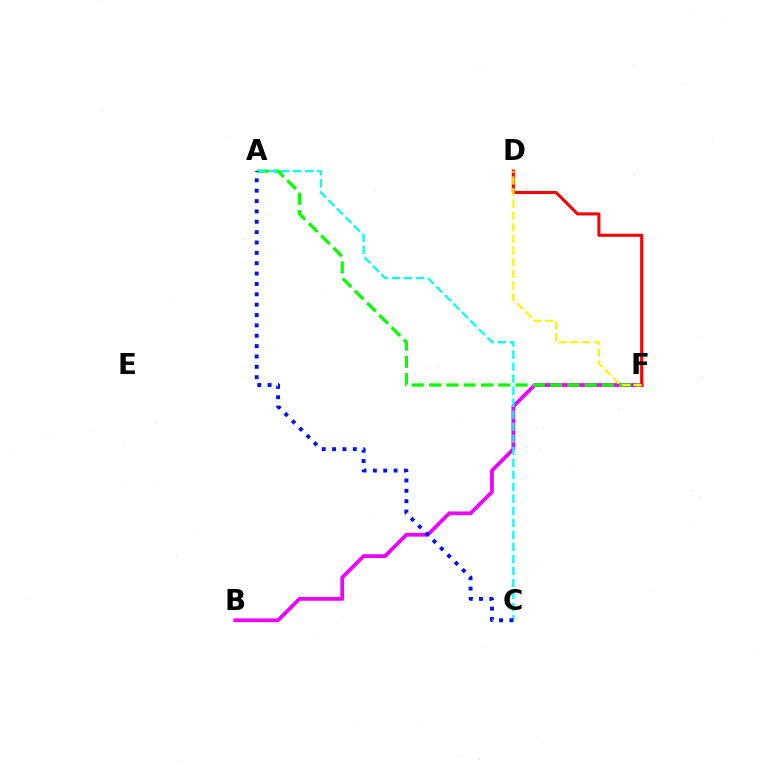{('B', 'F'): [{'color': '#ee00ff', 'line_style': 'solid', 'thickness': 2.7}], ('A', 'F'): [{'color': '#08ff00', 'line_style': 'dashed', 'thickness': 2.35}], ('D', 'F'): [{'color': '#ff0000', 'line_style': 'solid', 'thickness': 2.2}, {'color': '#fcf500', 'line_style': 'dashed', 'thickness': 1.59}], ('A', 'C'): [{'color': '#00fff6', 'line_style': 'dashed', 'thickness': 1.63}, {'color': '#0010ff', 'line_style': 'dotted', 'thickness': 2.82}]}